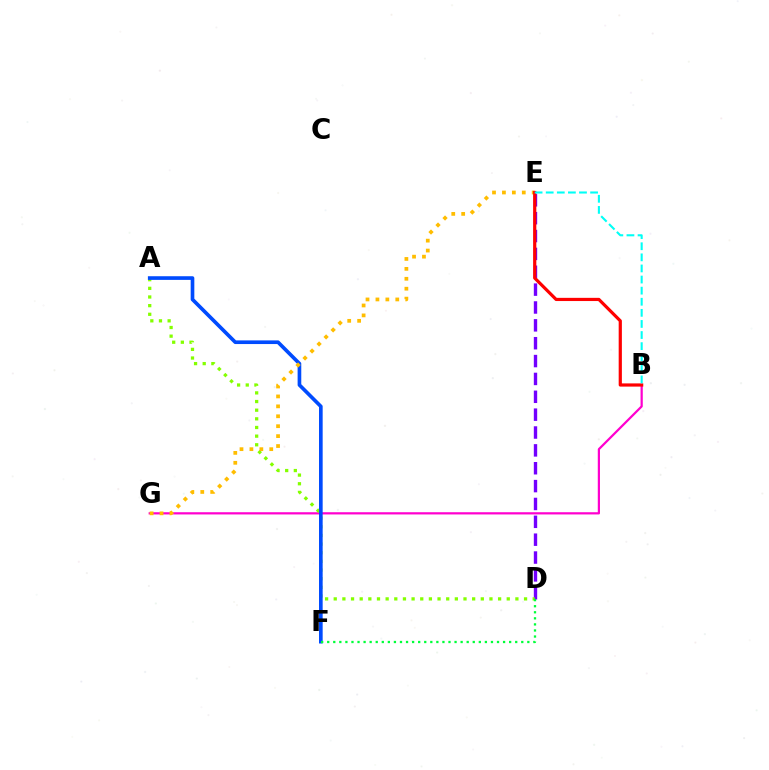{('D', 'E'): [{'color': '#7200ff', 'line_style': 'dashed', 'thickness': 2.43}], ('B', 'G'): [{'color': '#ff00cf', 'line_style': 'solid', 'thickness': 1.6}], ('A', 'D'): [{'color': '#84ff00', 'line_style': 'dotted', 'thickness': 2.35}], ('A', 'F'): [{'color': '#004bff', 'line_style': 'solid', 'thickness': 2.64}], ('E', 'G'): [{'color': '#ffbd00', 'line_style': 'dotted', 'thickness': 2.7}], ('B', 'E'): [{'color': '#ff0000', 'line_style': 'solid', 'thickness': 2.3}, {'color': '#00fff6', 'line_style': 'dashed', 'thickness': 1.51}], ('D', 'F'): [{'color': '#00ff39', 'line_style': 'dotted', 'thickness': 1.65}]}